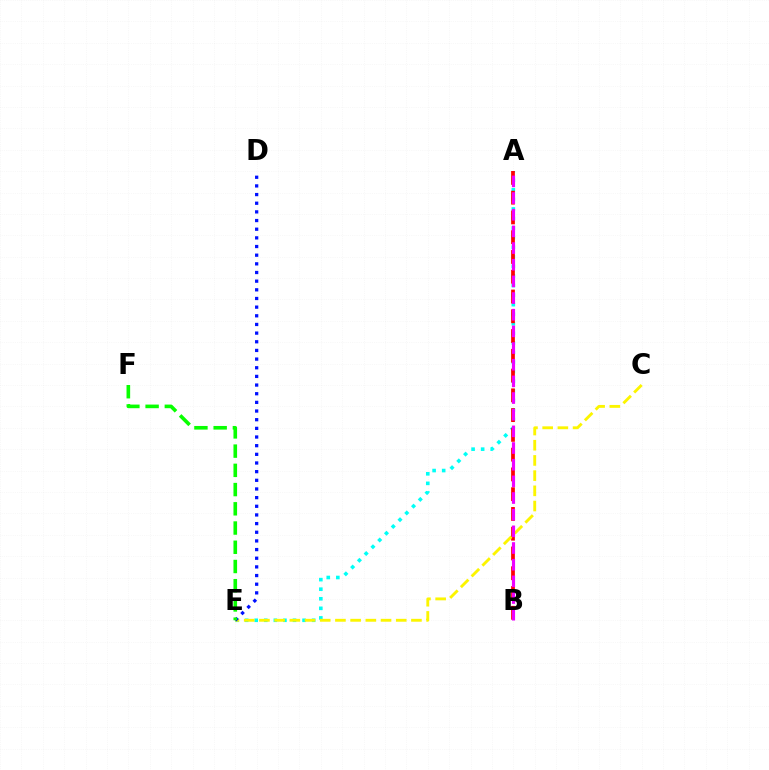{('A', 'E'): [{'color': '#00fff6', 'line_style': 'dotted', 'thickness': 2.6}], ('A', 'B'): [{'color': '#ff0000', 'line_style': 'dashed', 'thickness': 2.69}, {'color': '#ee00ff', 'line_style': 'dashed', 'thickness': 2.26}], ('C', 'E'): [{'color': '#fcf500', 'line_style': 'dashed', 'thickness': 2.07}], ('D', 'E'): [{'color': '#0010ff', 'line_style': 'dotted', 'thickness': 2.35}], ('E', 'F'): [{'color': '#08ff00', 'line_style': 'dashed', 'thickness': 2.61}]}